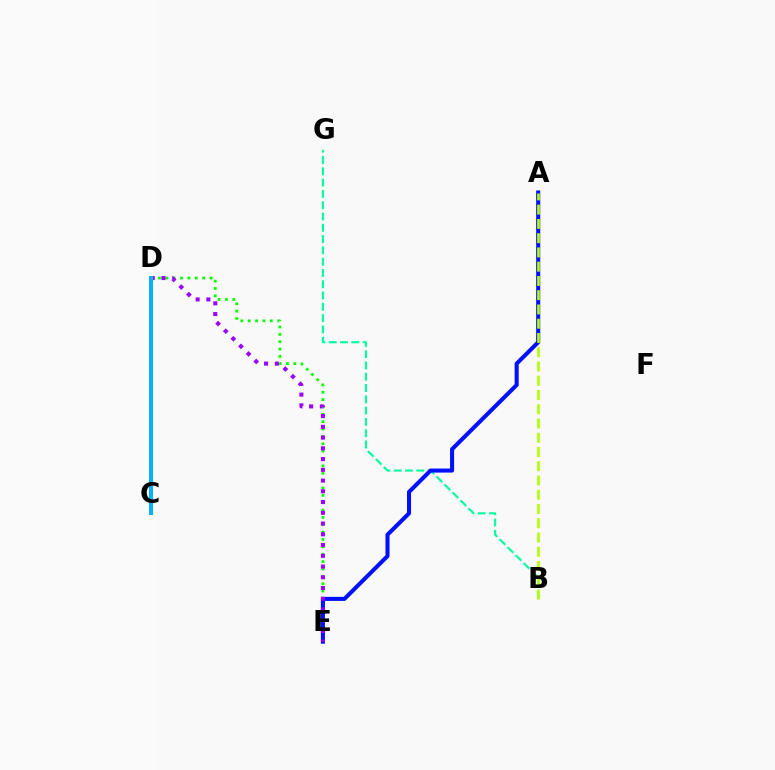{('D', 'E'): [{'color': '#08ff00', 'line_style': 'dotted', 'thickness': 2.0}, {'color': '#9b00ff', 'line_style': 'dotted', 'thickness': 2.92}], ('C', 'D'): [{'color': '#ff00bd', 'line_style': 'dotted', 'thickness': 1.58}, {'color': '#ff0000', 'line_style': 'solid', 'thickness': 2.8}, {'color': '#ffa500', 'line_style': 'solid', 'thickness': 2.32}, {'color': '#00b5ff', 'line_style': 'solid', 'thickness': 2.83}], ('B', 'G'): [{'color': '#00ff9d', 'line_style': 'dashed', 'thickness': 1.53}], ('A', 'E'): [{'color': '#0010ff', 'line_style': 'solid', 'thickness': 2.92}], ('A', 'B'): [{'color': '#b3ff00', 'line_style': 'dashed', 'thickness': 1.94}]}